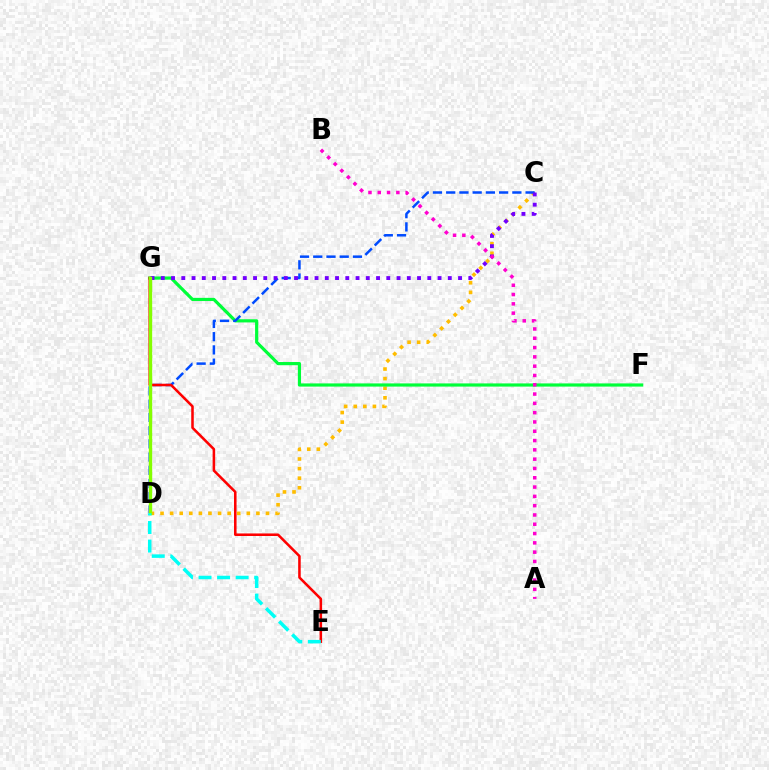{('C', 'D'): [{'color': '#ffbd00', 'line_style': 'dotted', 'thickness': 2.6}, {'color': '#004bff', 'line_style': 'dashed', 'thickness': 1.8}], ('F', 'G'): [{'color': '#00ff39', 'line_style': 'solid', 'thickness': 2.29}], ('C', 'G'): [{'color': '#7200ff', 'line_style': 'dotted', 'thickness': 2.78}], ('E', 'G'): [{'color': '#ff0000', 'line_style': 'solid', 'thickness': 1.83}], ('D', 'G'): [{'color': '#84ff00', 'line_style': 'solid', 'thickness': 2.43}], ('A', 'B'): [{'color': '#ff00cf', 'line_style': 'dotted', 'thickness': 2.53}], ('D', 'E'): [{'color': '#00fff6', 'line_style': 'dashed', 'thickness': 2.52}]}